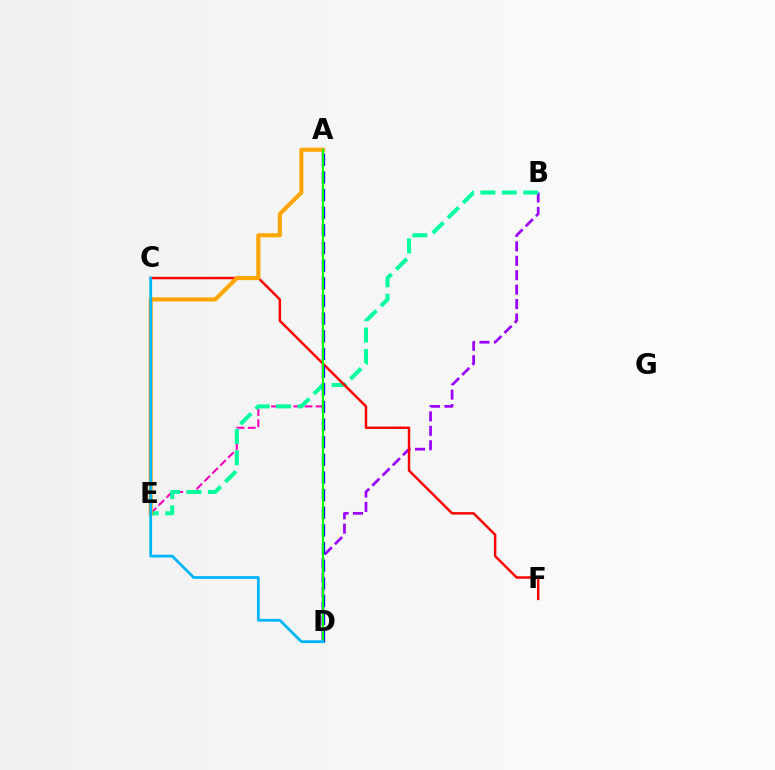{('B', 'D'): [{'color': '#9b00ff', 'line_style': 'dashed', 'thickness': 1.96}], ('C', 'E'): [{'color': '#b3ff00', 'line_style': 'dotted', 'thickness': 1.55}], ('A', 'E'): [{'color': '#ff00bd', 'line_style': 'dashed', 'thickness': 1.52}, {'color': '#ffa500', 'line_style': 'solid', 'thickness': 2.96}], ('B', 'E'): [{'color': '#00ff9d', 'line_style': 'dashed', 'thickness': 2.91}], ('C', 'F'): [{'color': '#ff0000', 'line_style': 'solid', 'thickness': 1.77}], ('A', 'D'): [{'color': '#0010ff', 'line_style': 'dashed', 'thickness': 2.4}, {'color': '#08ff00', 'line_style': 'solid', 'thickness': 1.54}], ('C', 'D'): [{'color': '#00b5ff', 'line_style': 'solid', 'thickness': 2.01}]}